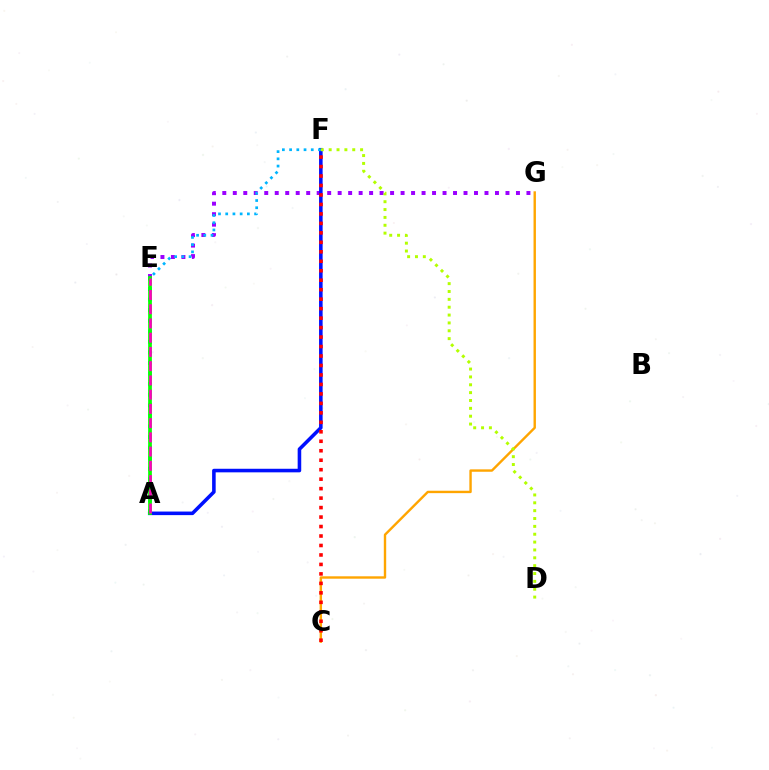{('A', 'E'): [{'color': '#00ff9d', 'line_style': 'dotted', 'thickness': 2.87}, {'color': '#08ff00', 'line_style': 'solid', 'thickness': 2.69}, {'color': '#ff00bd', 'line_style': 'dashed', 'thickness': 1.93}], ('E', 'G'): [{'color': '#9b00ff', 'line_style': 'dotted', 'thickness': 2.85}], ('A', 'F'): [{'color': '#0010ff', 'line_style': 'solid', 'thickness': 2.57}], ('E', 'F'): [{'color': '#00b5ff', 'line_style': 'dotted', 'thickness': 1.96}], ('C', 'G'): [{'color': '#ffa500', 'line_style': 'solid', 'thickness': 1.73}], ('C', 'F'): [{'color': '#ff0000', 'line_style': 'dotted', 'thickness': 2.57}], ('D', 'F'): [{'color': '#b3ff00', 'line_style': 'dotted', 'thickness': 2.13}]}